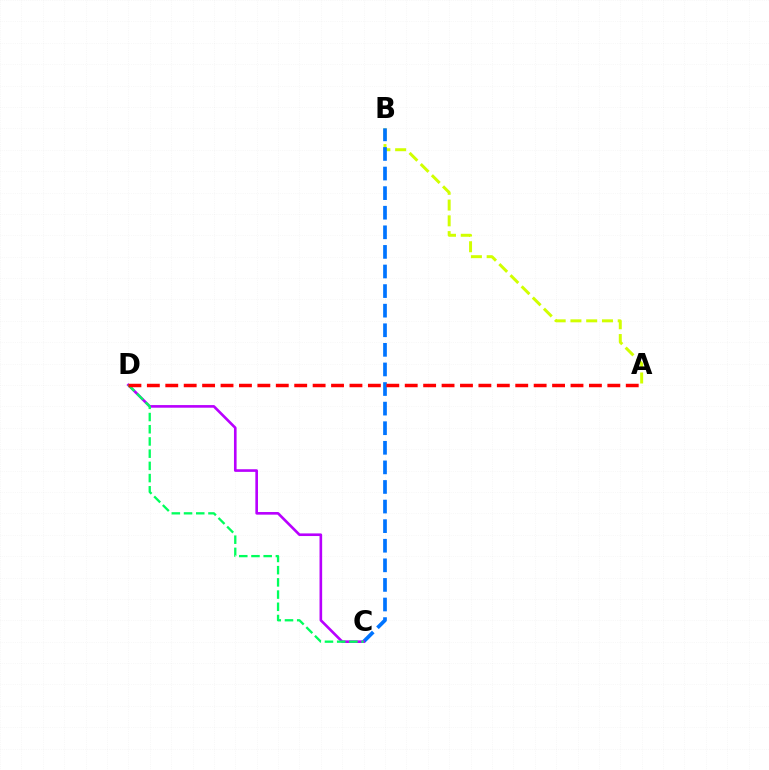{('A', 'B'): [{'color': '#d1ff00', 'line_style': 'dashed', 'thickness': 2.14}], ('B', 'C'): [{'color': '#0074ff', 'line_style': 'dashed', 'thickness': 2.66}], ('C', 'D'): [{'color': '#b900ff', 'line_style': 'solid', 'thickness': 1.89}, {'color': '#00ff5c', 'line_style': 'dashed', 'thickness': 1.66}], ('A', 'D'): [{'color': '#ff0000', 'line_style': 'dashed', 'thickness': 2.5}]}